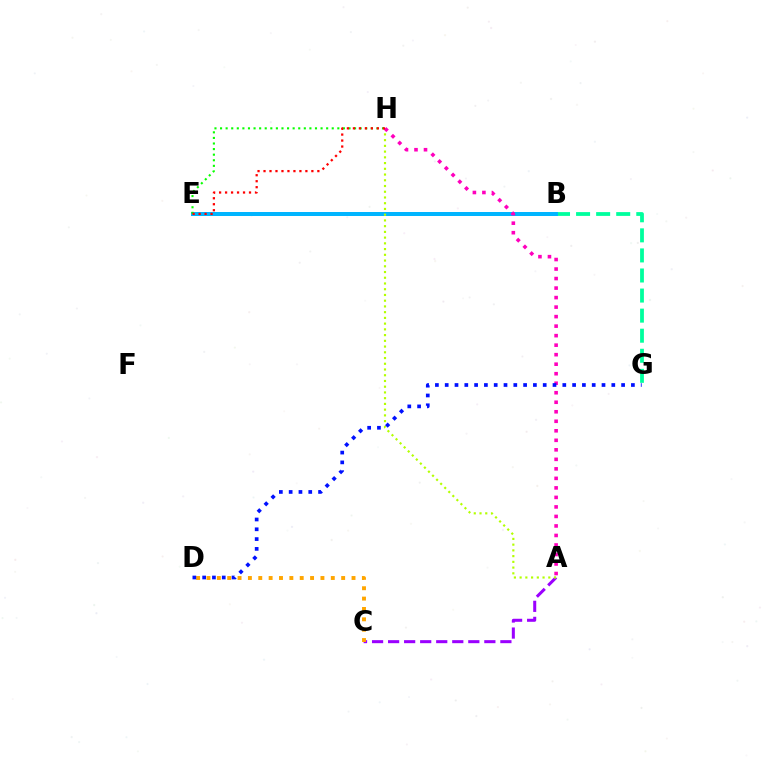{('B', 'G'): [{'color': '#00ff9d', 'line_style': 'dashed', 'thickness': 2.73}], ('A', 'C'): [{'color': '#9b00ff', 'line_style': 'dashed', 'thickness': 2.18}], ('B', 'E'): [{'color': '#00b5ff', 'line_style': 'solid', 'thickness': 2.88}], ('A', 'H'): [{'color': '#b3ff00', 'line_style': 'dotted', 'thickness': 1.56}, {'color': '#ff00bd', 'line_style': 'dotted', 'thickness': 2.59}], ('E', 'H'): [{'color': '#08ff00', 'line_style': 'dotted', 'thickness': 1.52}, {'color': '#ff0000', 'line_style': 'dotted', 'thickness': 1.63}], ('C', 'D'): [{'color': '#ffa500', 'line_style': 'dotted', 'thickness': 2.82}], ('D', 'G'): [{'color': '#0010ff', 'line_style': 'dotted', 'thickness': 2.66}]}